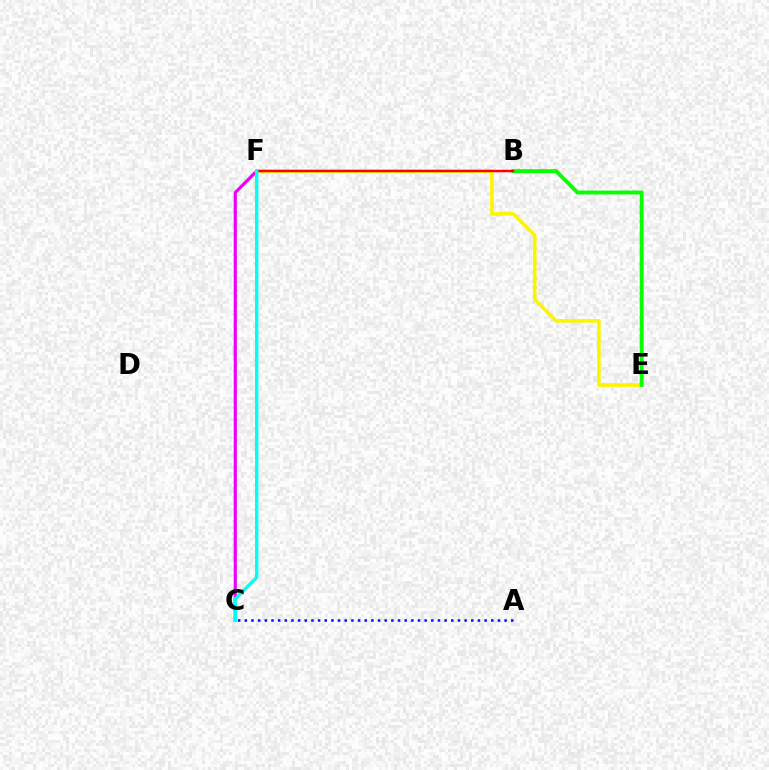{('C', 'F'): [{'color': '#ee00ff', 'line_style': 'solid', 'thickness': 2.29}, {'color': '#00fff6', 'line_style': 'solid', 'thickness': 2.46}], ('E', 'F'): [{'color': '#fcf500', 'line_style': 'solid', 'thickness': 2.6}], ('A', 'C'): [{'color': '#0010ff', 'line_style': 'dotted', 'thickness': 1.81}], ('B', 'E'): [{'color': '#08ff00', 'line_style': 'solid', 'thickness': 2.8}], ('B', 'F'): [{'color': '#ff0000', 'line_style': 'solid', 'thickness': 1.77}]}